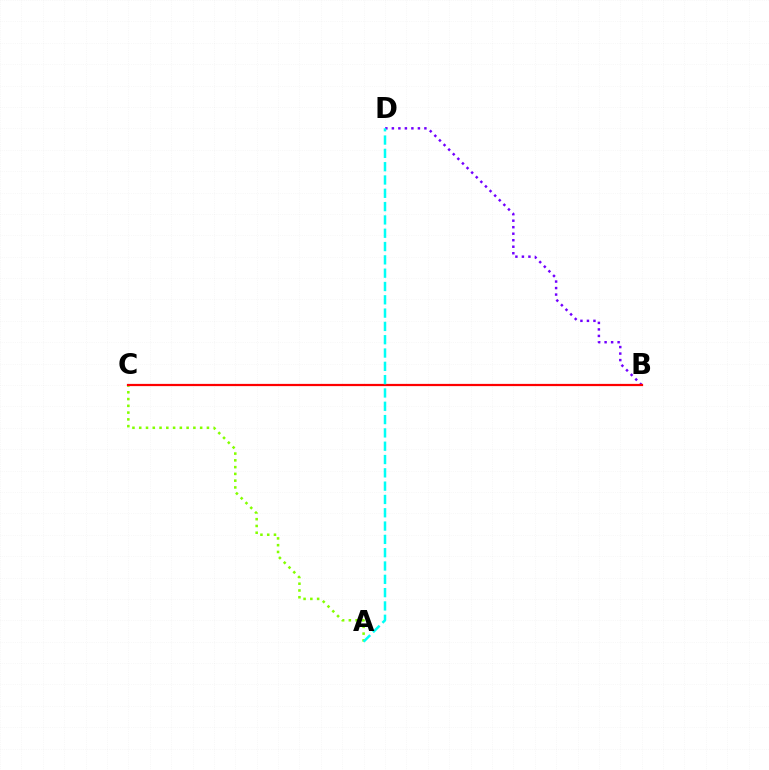{('B', 'D'): [{'color': '#7200ff', 'line_style': 'dotted', 'thickness': 1.77}], ('A', 'C'): [{'color': '#84ff00', 'line_style': 'dotted', 'thickness': 1.84}], ('B', 'C'): [{'color': '#ff0000', 'line_style': 'solid', 'thickness': 1.6}], ('A', 'D'): [{'color': '#00fff6', 'line_style': 'dashed', 'thickness': 1.81}]}